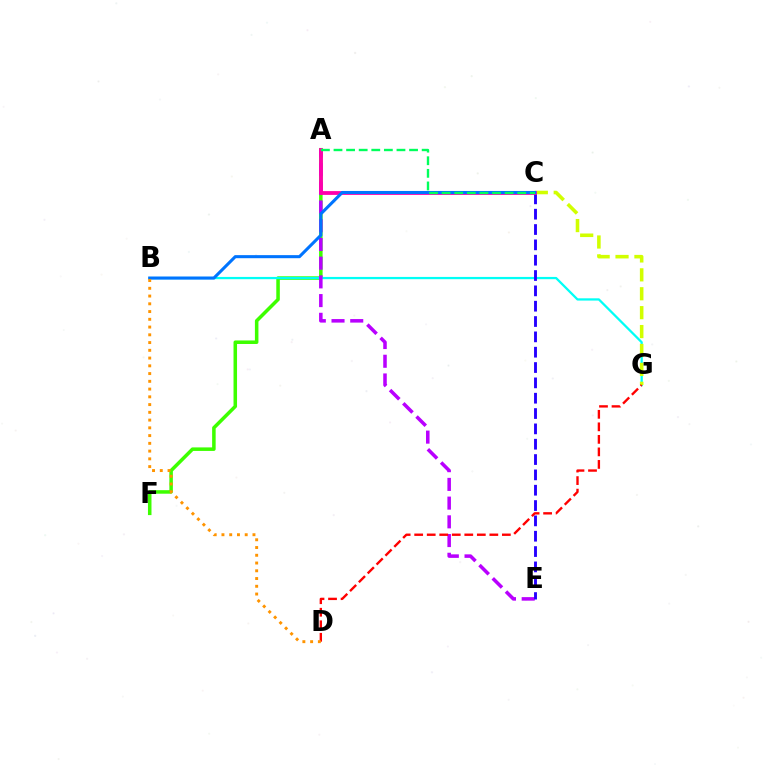{('A', 'F'): [{'color': '#3dff00', 'line_style': 'solid', 'thickness': 2.54}], ('B', 'G'): [{'color': '#00fff6', 'line_style': 'solid', 'thickness': 1.63}], ('A', 'E'): [{'color': '#b900ff', 'line_style': 'dashed', 'thickness': 2.54}], ('C', 'E'): [{'color': '#2500ff', 'line_style': 'dashed', 'thickness': 2.08}], ('C', 'G'): [{'color': '#d1ff00', 'line_style': 'dashed', 'thickness': 2.57}], ('D', 'G'): [{'color': '#ff0000', 'line_style': 'dashed', 'thickness': 1.7}], ('A', 'C'): [{'color': '#ff00ac', 'line_style': 'solid', 'thickness': 2.73}, {'color': '#00ff5c', 'line_style': 'dashed', 'thickness': 1.71}], ('B', 'C'): [{'color': '#0074ff', 'line_style': 'solid', 'thickness': 2.21}], ('B', 'D'): [{'color': '#ff9400', 'line_style': 'dotted', 'thickness': 2.11}]}